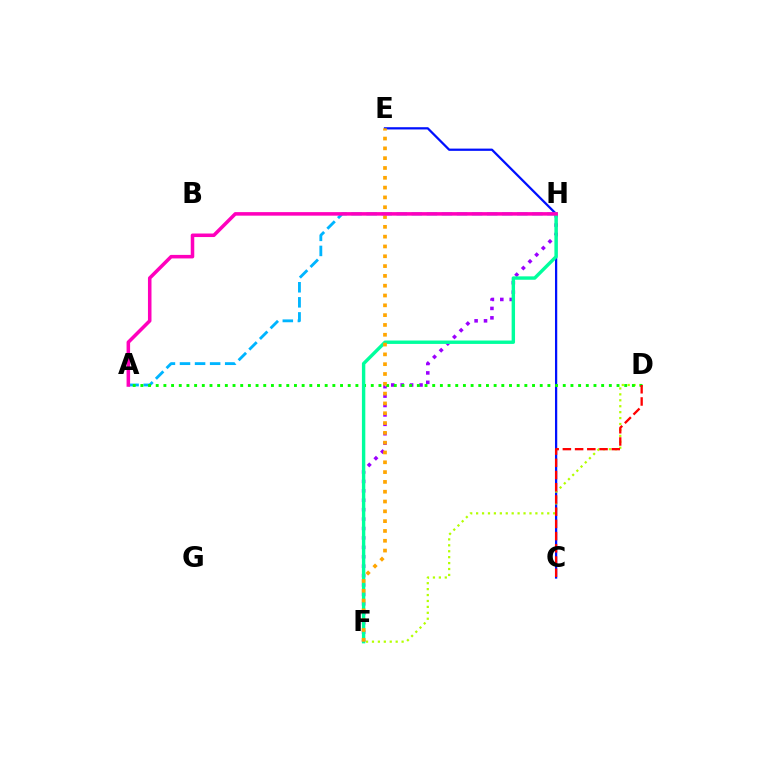{('C', 'E'): [{'color': '#0010ff', 'line_style': 'solid', 'thickness': 1.62}], ('D', 'F'): [{'color': '#b3ff00', 'line_style': 'dotted', 'thickness': 1.61}], ('A', 'H'): [{'color': '#00b5ff', 'line_style': 'dashed', 'thickness': 2.05}, {'color': '#ff00bd', 'line_style': 'solid', 'thickness': 2.54}], ('F', 'H'): [{'color': '#9b00ff', 'line_style': 'dotted', 'thickness': 2.56}, {'color': '#00ff9d', 'line_style': 'solid', 'thickness': 2.45}], ('A', 'D'): [{'color': '#08ff00', 'line_style': 'dotted', 'thickness': 2.09}], ('E', 'F'): [{'color': '#ffa500', 'line_style': 'dotted', 'thickness': 2.67}], ('C', 'D'): [{'color': '#ff0000', 'line_style': 'dashed', 'thickness': 1.66}]}